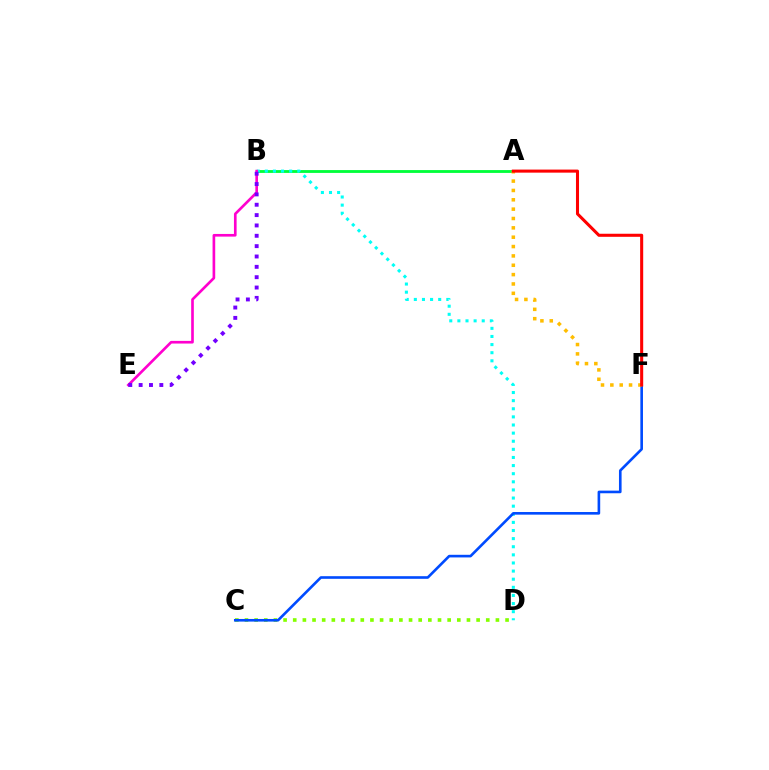{('A', 'B'): [{'color': '#00ff39', 'line_style': 'solid', 'thickness': 2.04}], ('B', 'D'): [{'color': '#00fff6', 'line_style': 'dotted', 'thickness': 2.21}], ('B', 'E'): [{'color': '#ff00cf', 'line_style': 'solid', 'thickness': 1.91}, {'color': '#7200ff', 'line_style': 'dotted', 'thickness': 2.81}], ('C', 'D'): [{'color': '#84ff00', 'line_style': 'dotted', 'thickness': 2.62}], ('C', 'F'): [{'color': '#004bff', 'line_style': 'solid', 'thickness': 1.89}], ('A', 'F'): [{'color': '#ffbd00', 'line_style': 'dotted', 'thickness': 2.54}, {'color': '#ff0000', 'line_style': 'solid', 'thickness': 2.2}]}